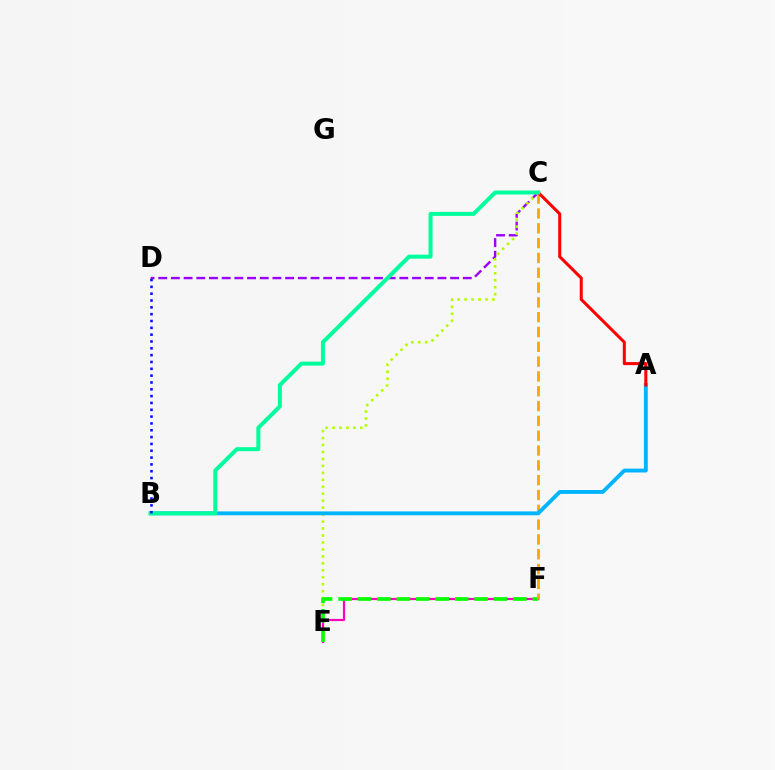{('C', 'D'): [{'color': '#9b00ff', 'line_style': 'dashed', 'thickness': 1.72}], ('C', 'E'): [{'color': '#b3ff00', 'line_style': 'dotted', 'thickness': 1.89}], ('E', 'F'): [{'color': '#ff00bd', 'line_style': 'solid', 'thickness': 1.56}, {'color': '#08ff00', 'line_style': 'dashed', 'thickness': 2.64}], ('C', 'F'): [{'color': '#ffa500', 'line_style': 'dashed', 'thickness': 2.01}], ('A', 'B'): [{'color': '#00b5ff', 'line_style': 'solid', 'thickness': 2.78}], ('A', 'C'): [{'color': '#ff0000', 'line_style': 'solid', 'thickness': 2.2}], ('B', 'C'): [{'color': '#00ff9d', 'line_style': 'solid', 'thickness': 2.88}], ('B', 'D'): [{'color': '#0010ff', 'line_style': 'dotted', 'thickness': 1.86}]}